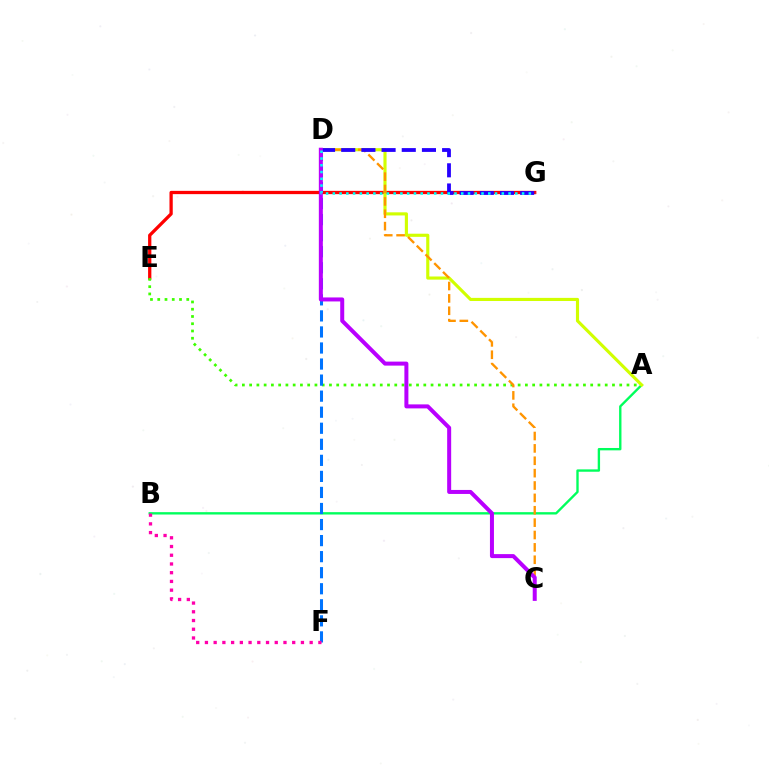{('E', 'G'): [{'color': '#ff0000', 'line_style': 'solid', 'thickness': 2.36}], ('A', 'B'): [{'color': '#00ff5c', 'line_style': 'solid', 'thickness': 1.7}], ('A', 'E'): [{'color': '#3dff00', 'line_style': 'dotted', 'thickness': 1.97}], ('D', 'F'): [{'color': '#0074ff', 'line_style': 'dashed', 'thickness': 2.18}], ('A', 'D'): [{'color': '#d1ff00', 'line_style': 'solid', 'thickness': 2.25}], ('B', 'F'): [{'color': '#ff00ac', 'line_style': 'dotted', 'thickness': 2.37}], ('C', 'D'): [{'color': '#ff9400', 'line_style': 'dashed', 'thickness': 1.68}, {'color': '#b900ff', 'line_style': 'solid', 'thickness': 2.88}], ('D', 'G'): [{'color': '#2500ff', 'line_style': 'dashed', 'thickness': 2.74}, {'color': '#00fff6', 'line_style': 'dotted', 'thickness': 1.84}]}